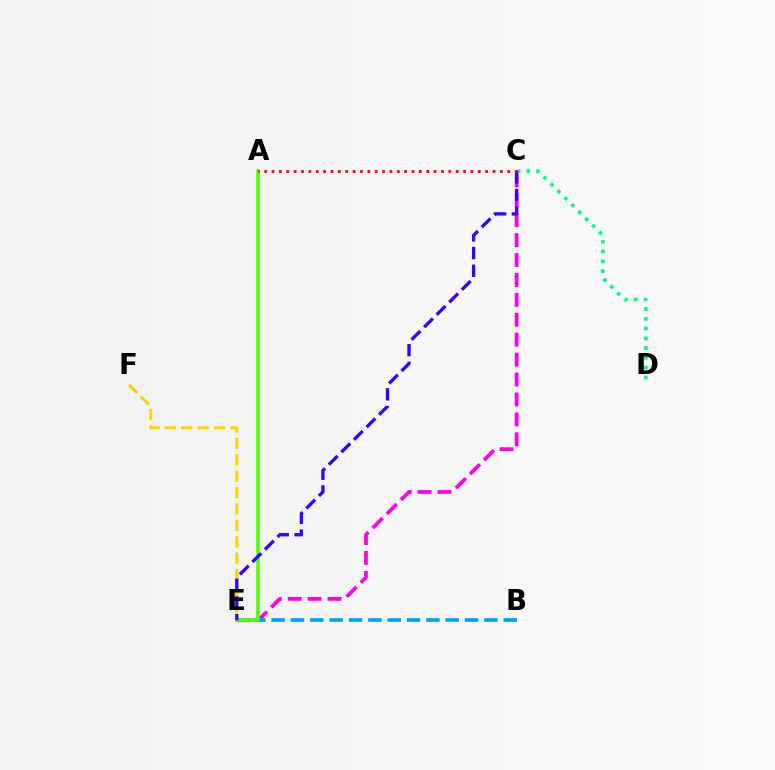{('C', 'D'): [{'color': '#00ff86', 'line_style': 'dotted', 'thickness': 2.65}], ('C', 'E'): [{'color': '#ff00ed', 'line_style': 'dashed', 'thickness': 2.71}, {'color': '#3700ff', 'line_style': 'dashed', 'thickness': 2.41}], ('B', 'E'): [{'color': '#009eff', 'line_style': 'dashed', 'thickness': 2.63}], ('A', 'E'): [{'color': '#4fff00', 'line_style': 'solid', 'thickness': 2.55}], ('E', 'F'): [{'color': '#ffd500', 'line_style': 'dashed', 'thickness': 2.23}], ('A', 'C'): [{'color': '#ff0000', 'line_style': 'dotted', 'thickness': 2.0}]}